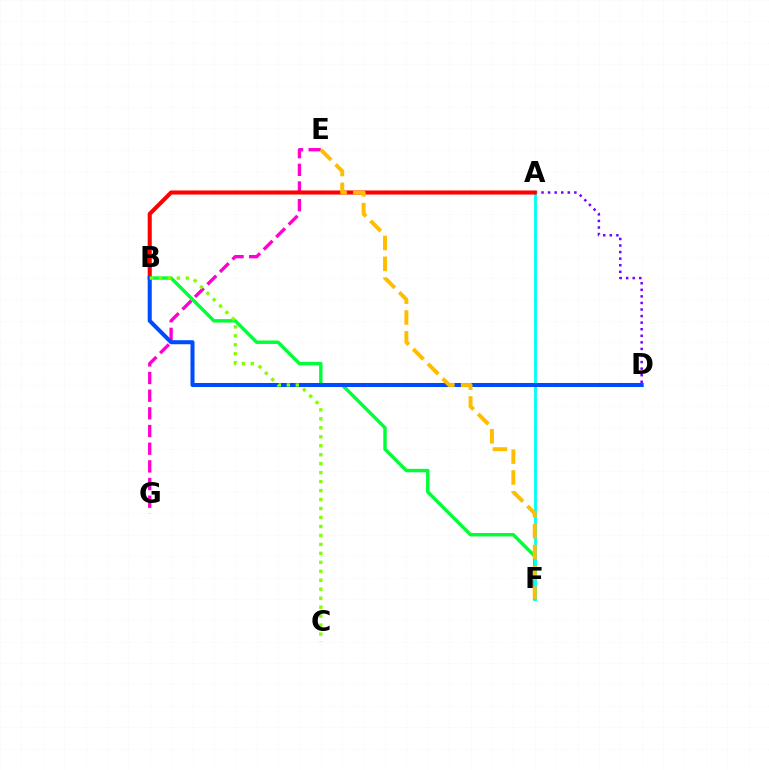{('B', 'F'): [{'color': '#00ff39', 'line_style': 'solid', 'thickness': 2.47}], ('A', 'D'): [{'color': '#7200ff', 'line_style': 'dotted', 'thickness': 1.78}], ('E', 'G'): [{'color': '#ff00cf', 'line_style': 'dashed', 'thickness': 2.4}], ('A', 'F'): [{'color': '#00fff6', 'line_style': 'solid', 'thickness': 2.04}], ('A', 'B'): [{'color': '#ff0000', 'line_style': 'solid', 'thickness': 2.94}], ('B', 'D'): [{'color': '#004bff', 'line_style': 'solid', 'thickness': 2.91}], ('B', 'C'): [{'color': '#84ff00', 'line_style': 'dotted', 'thickness': 2.44}], ('E', 'F'): [{'color': '#ffbd00', 'line_style': 'dashed', 'thickness': 2.83}]}